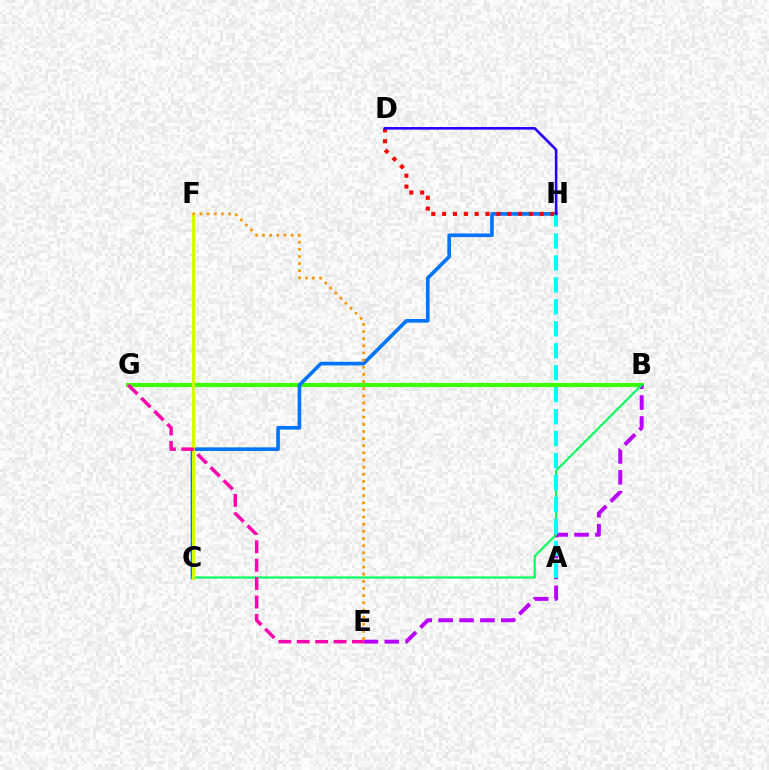{('B', 'G'): [{'color': '#3dff00', 'line_style': 'solid', 'thickness': 2.95}], ('B', 'E'): [{'color': '#b900ff', 'line_style': 'dashed', 'thickness': 2.84}], ('C', 'H'): [{'color': '#0074ff', 'line_style': 'solid', 'thickness': 2.61}], ('B', 'C'): [{'color': '#00ff5c', 'line_style': 'solid', 'thickness': 1.52}], ('C', 'F'): [{'color': '#d1ff00', 'line_style': 'solid', 'thickness': 2.19}], ('D', 'H'): [{'color': '#ff0000', 'line_style': 'dotted', 'thickness': 2.95}, {'color': '#2500ff', 'line_style': 'solid', 'thickness': 1.86}], ('A', 'H'): [{'color': '#00fff6', 'line_style': 'dashed', 'thickness': 2.98}], ('E', 'F'): [{'color': '#ff9400', 'line_style': 'dotted', 'thickness': 1.94}], ('E', 'G'): [{'color': '#ff00ac', 'line_style': 'dashed', 'thickness': 2.5}]}